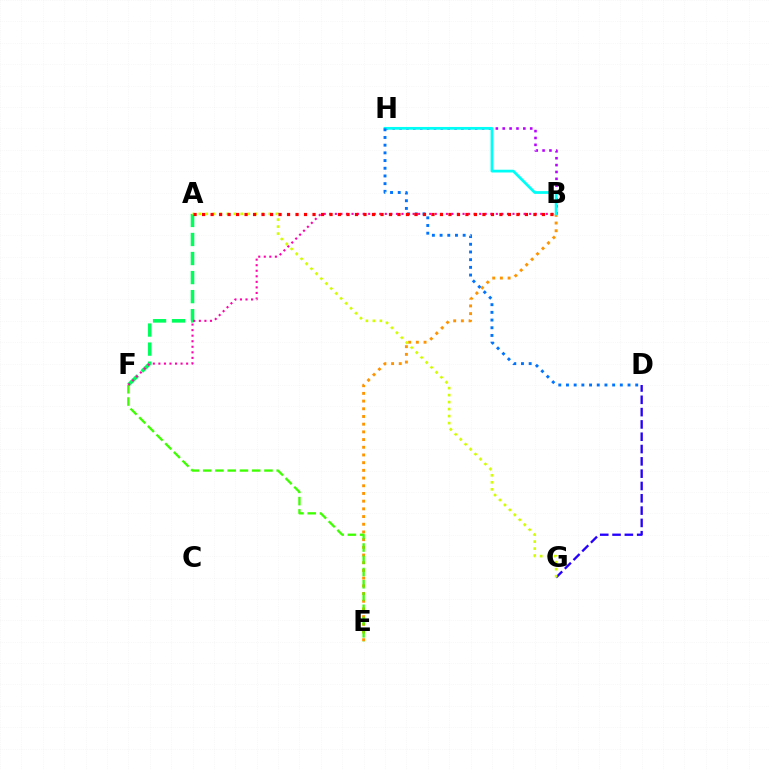{('B', 'E'): [{'color': '#ff9400', 'line_style': 'dotted', 'thickness': 2.09}], ('D', 'G'): [{'color': '#2500ff', 'line_style': 'dashed', 'thickness': 1.67}], ('A', 'F'): [{'color': '#00ff5c', 'line_style': 'dashed', 'thickness': 2.59}], ('A', 'G'): [{'color': '#d1ff00', 'line_style': 'dotted', 'thickness': 1.9}], ('E', 'F'): [{'color': '#3dff00', 'line_style': 'dashed', 'thickness': 1.66}], ('B', 'H'): [{'color': '#b900ff', 'line_style': 'dotted', 'thickness': 1.87}, {'color': '#00fff6', 'line_style': 'solid', 'thickness': 1.99}], ('B', 'F'): [{'color': '#ff00ac', 'line_style': 'dotted', 'thickness': 1.51}], ('D', 'H'): [{'color': '#0074ff', 'line_style': 'dotted', 'thickness': 2.09}], ('A', 'B'): [{'color': '#ff0000', 'line_style': 'dotted', 'thickness': 2.31}]}